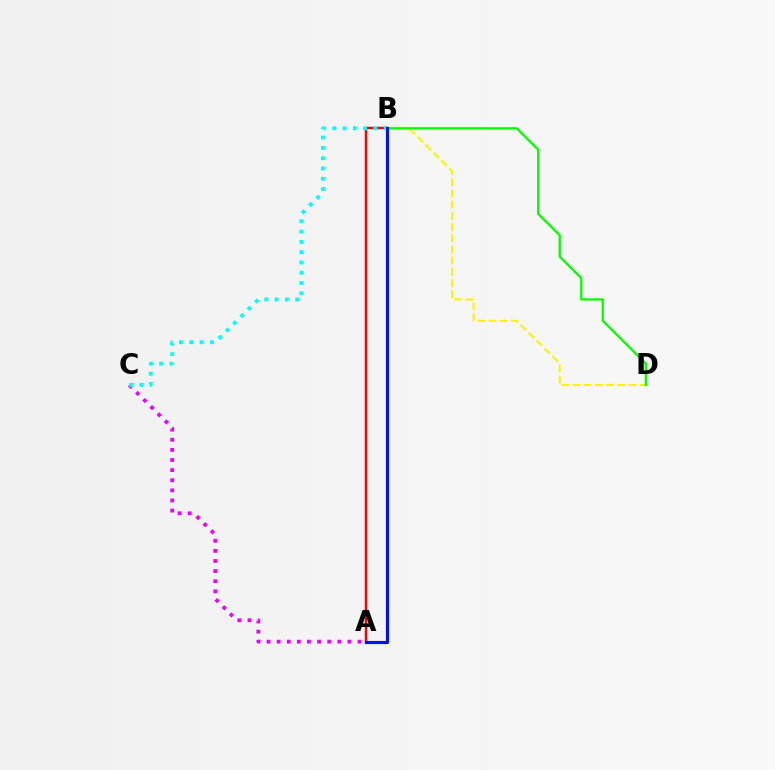{('B', 'D'): [{'color': '#fcf500', 'line_style': 'dashed', 'thickness': 1.52}, {'color': '#08ff00', 'line_style': 'solid', 'thickness': 1.68}], ('A', 'C'): [{'color': '#ee00ff', 'line_style': 'dotted', 'thickness': 2.75}], ('A', 'B'): [{'color': '#ff0000', 'line_style': 'solid', 'thickness': 1.79}, {'color': '#0010ff', 'line_style': 'solid', 'thickness': 2.25}], ('B', 'C'): [{'color': '#00fff6', 'line_style': 'dotted', 'thickness': 2.8}]}